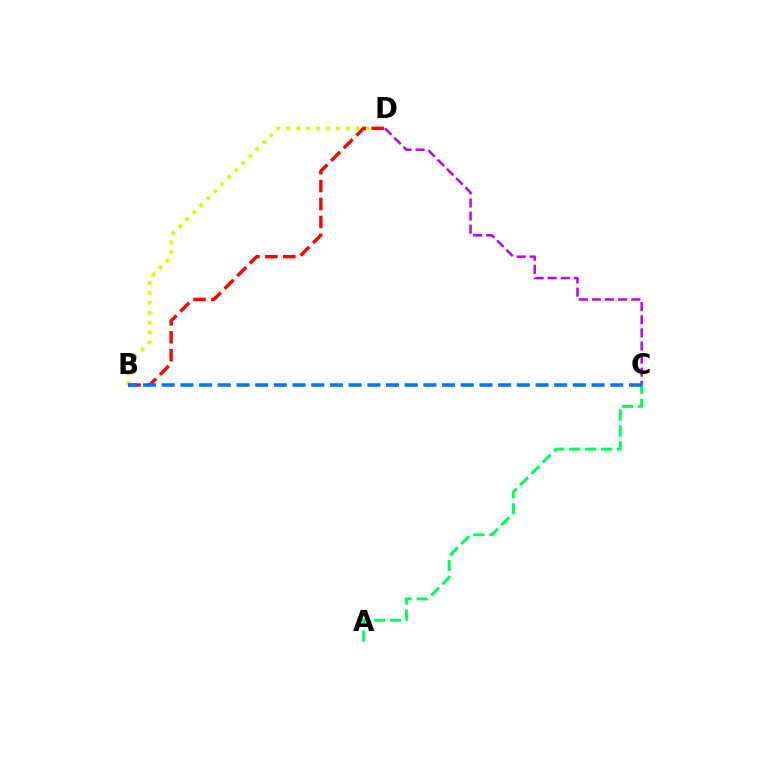{('C', 'D'): [{'color': '#b900ff', 'line_style': 'dashed', 'thickness': 1.78}], ('B', 'D'): [{'color': '#d1ff00', 'line_style': 'dotted', 'thickness': 2.69}, {'color': '#ff0000', 'line_style': 'dashed', 'thickness': 2.43}], ('A', 'C'): [{'color': '#00ff5c', 'line_style': 'dashed', 'thickness': 2.17}], ('B', 'C'): [{'color': '#0074ff', 'line_style': 'dashed', 'thickness': 2.54}]}